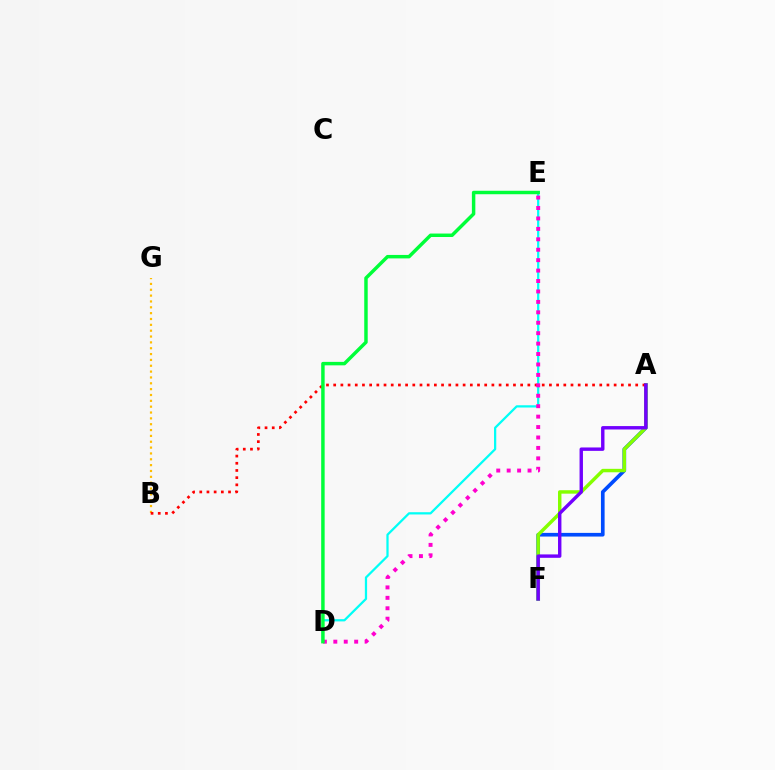{('D', 'E'): [{'color': '#00fff6', 'line_style': 'solid', 'thickness': 1.62}, {'color': '#ff00cf', 'line_style': 'dotted', 'thickness': 2.83}, {'color': '#00ff39', 'line_style': 'solid', 'thickness': 2.49}], ('A', 'F'): [{'color': '#004bff', 'line_style': 'solid', 'thickness': 2.64}, {'color': '#84ff00', 'line_style': 'solid', 'thickness': 2.48}, {'color': '#7200ff', 'line_style': 'solid', 'thickness': 2.45}], ('B', 'G'): [{'color': '#ffbd00', 'line_style': 'dotted', 'thickness': 1.59}], ('A', 'B'): [{'color': '#ff0000', 'line_style': 'dotted', 'thickness': 1.95}]}